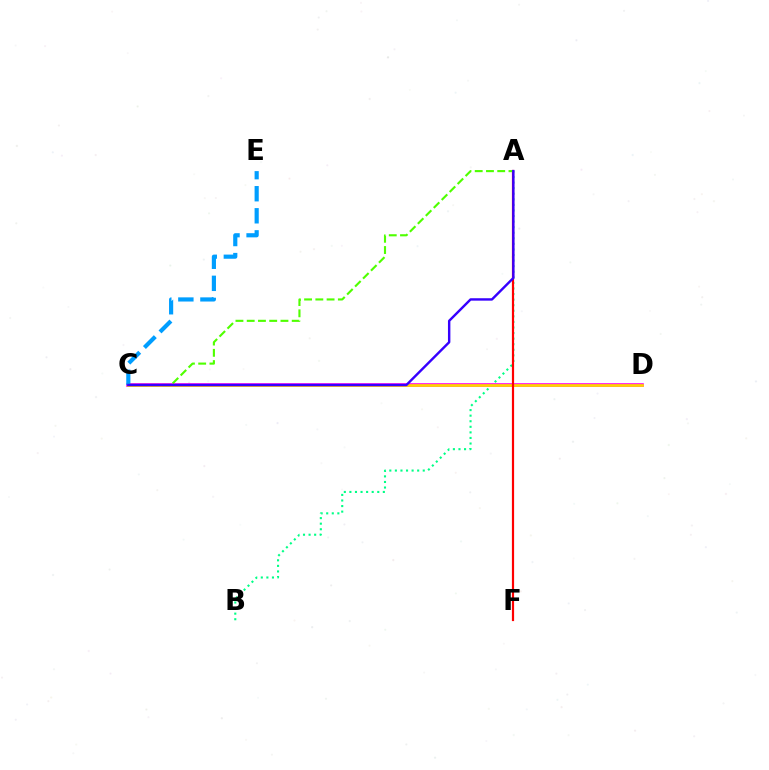{('C', 'D'): [{'color': '#ff00ed', 'line_style': 'solid', 'thickness': 2.6}, {'color': '#ffd500', 'line_style': 'solid', 'thickness': 1.96}], ('A', 'B'): [{'color': '#00ff86', 'line_style': 'dotted', 'thickness': 1.51}], ('C', 'E'): [{'color': '#009eff', 'line_style': 'dashed', 'thickness': 3.0}], ('A', 'F'): [{'color': '#ff0000', 'line_style': 'solid', 'thickness': 1.58}], ('A', 'C'): [{'color': '#4fff00', 'line_style': 'dashed', 'thickness': 1.53}, {'color': '#3700ff', 'line_style': 'solid', 'thickness': 1.74}]}